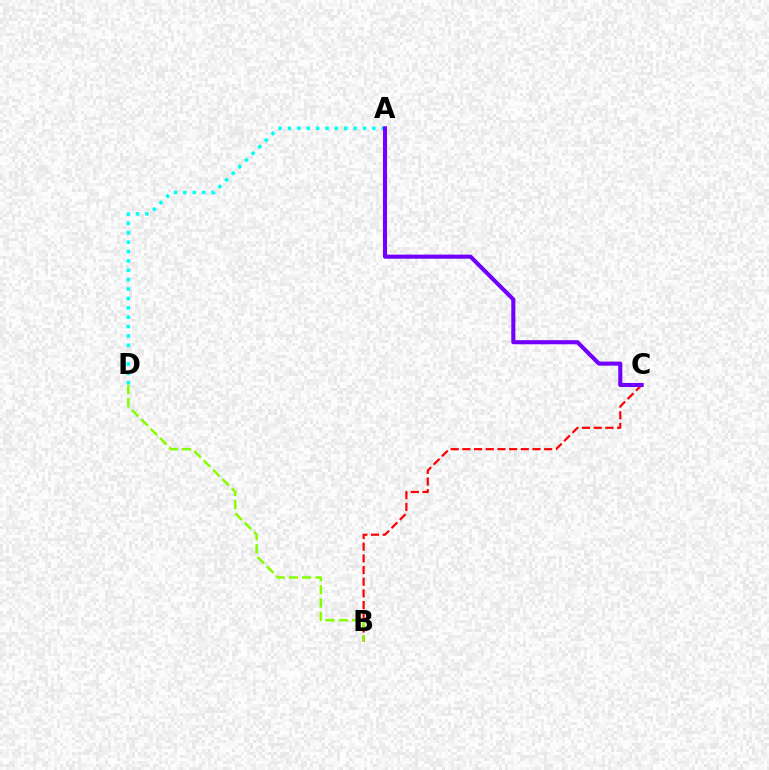{('B', 'C'): [{'color': '#ff0000', 'line_style': 'dashed', 'thickness': 1.59}], ('A', 'D'): [{'color': '#00fff6', 'line_style': 'dotted', 'thickness': 2.55}], ('B', 'D'): [{'color': '#84ff00', 'line_style': 'dashed', 'thickness': 1.8}], ('A', 'C'): [{'color': '#7200ff', 'line_style': 'solid', 'thickness': 2.94}]}